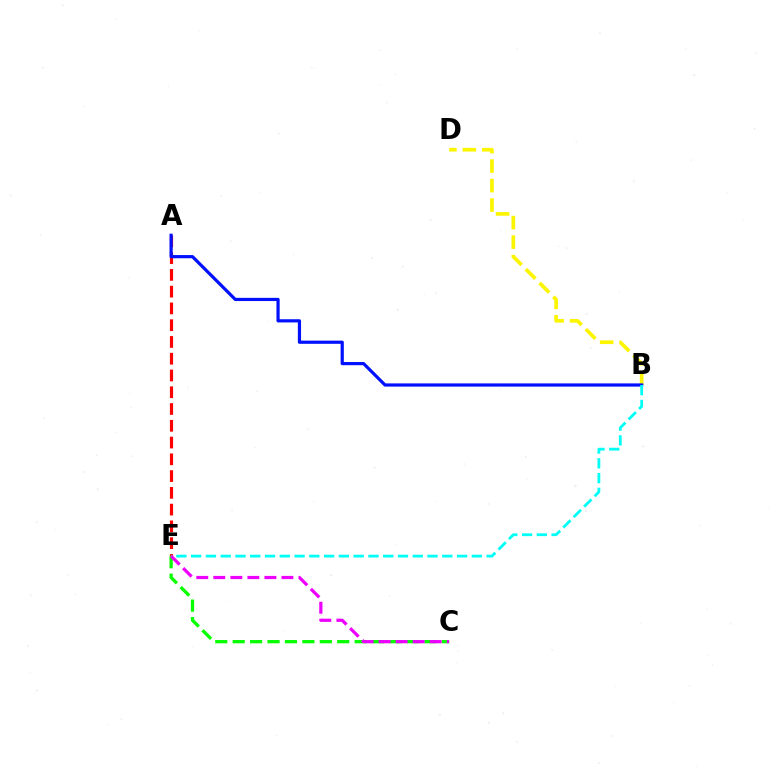{('A', 'E'): [{'color': '#ff0000', 'line_style': 'dashed', 'thickness': 2.28}], ('C', 'E'): [{'color': '#08ff00', 'line_style': 'dashed', 'thickness': 2.37}, {'color': '#ee00ff', 'line_style': 'dashed', 'thickness': 2.31}], ('B', 'D'): [{'color': '#fcf500', 'line_style': 'dashed', 'thickness': 2.65}], ('A', 'B'): [{'color': '#0010ff', 'line_style': 'solid', 'thickness': 2.3}], ('B', 'E'): [{'color': '#00fff6', 'line_style': 'dashed', 'thickness': 2.01}]}